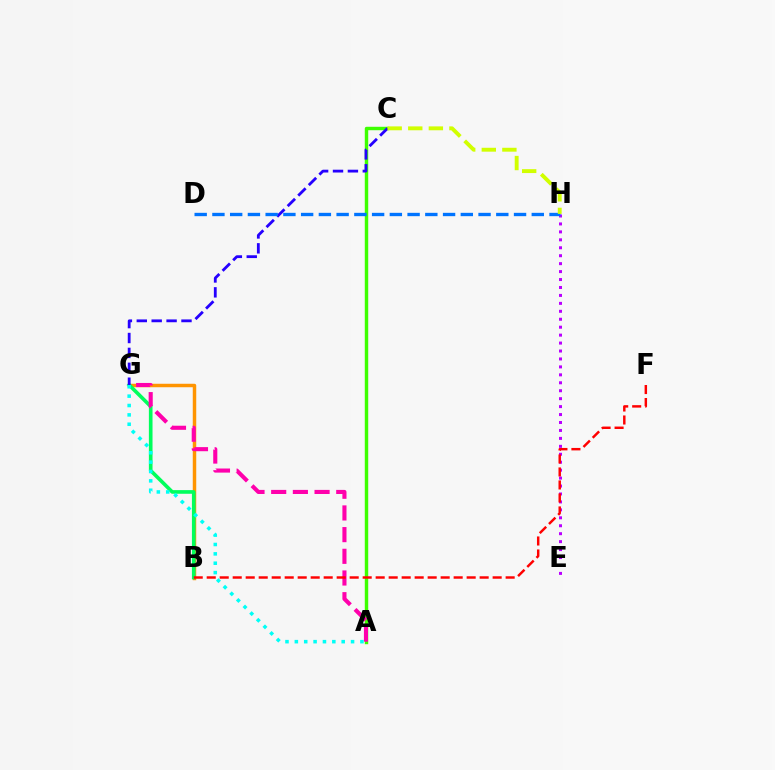{('B', 'G'): [{'color': '#ff9400', 'line_style': 'solid', 'thickness': 2.5}, {'color': '#00ff5c', 'line_style': 'solid', 'thickness': 2.63}], ('A', 'C'): [{'color': '#3dff00', 'line_style': 'solid', 'thickness': 2.47}], ('A', 'G'): [{'color': '#ff00ac', 'line_style': 'dashed', 'thickness': 2.95}, {'color': '#00fff6', 'line_style': 'dotted', 'thickness': 2.55}], ('C', 'G'): [{'color': '#2500ff', 'line_style': 'dashed', 'thickness': 2.02}], ('E', 'H'): [{'color': '#b900ff', 'line_style': 'dotted', 'thickness': 2.16}], ('B', 'F'): [{'color': '#ff0000', 'line_style': 'dashed', 'thickness': 1.77}], ('D', 'H'): [{'color': '#0074ff', 'line_style': 'dashed', 'thickness': 2.41}], ('C', 'H'): [{'color': '#d1ff00', 'line_style': 'dashed', 'thickness': 2.8}]}